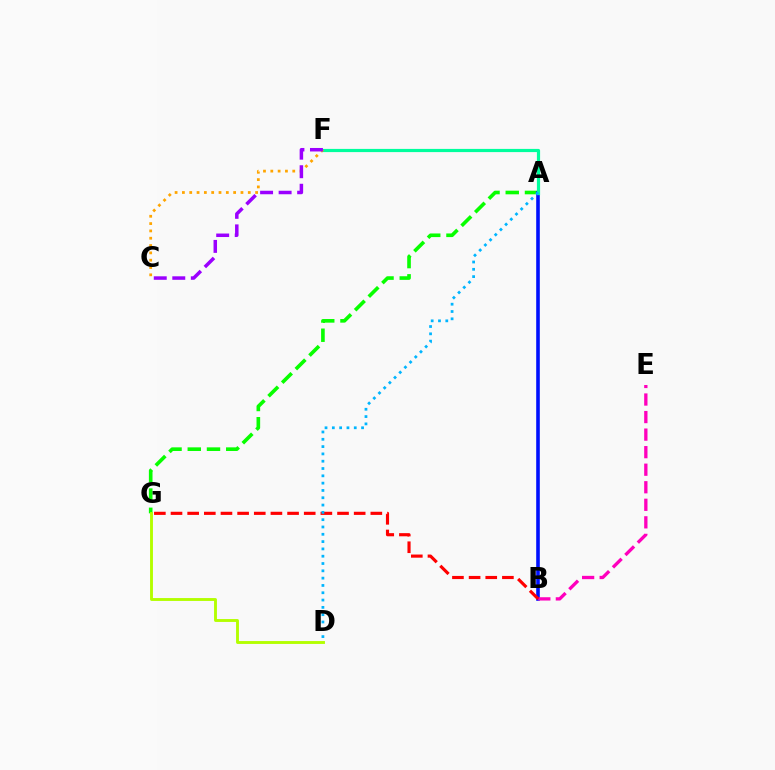{('A', 'G'): [{'color': '#08ff00', 'line_style': 'dashed', 'thickness': 2.61}], ('A', 'B'): [{'color': '#0010ff', 'line_style': 'solid', 'thickness': 2.59}], ('B', 'E'): [{'color': '#ff00bd', 'line_style': 'dashed', 'thickness': 2.38}], ('B', 'G'): [{'color': '#ff0000', 'line_style': 'dashed', 'thickness': 2.26}], ('D', 'G'): [{'color': '#b3ff00', 'line_style': 'solid', 'thickness': 2.07}], ('A', 'F'): [{'color': '#00ff9d', 'line_style': 'solid', 'thickness': 2.29}], ('C', 'F'): [{'color': '#ffa500', 'line_style': 'dotted', 'thickness': 1.99}, {'color': '#9b00ff', 'line_style': 'dashed', 'thickness': 2.52}], ('A', 'D'): [{'color': '#00b5ff', 'line_style': 'dotted', 'thickness': 1.99}]}